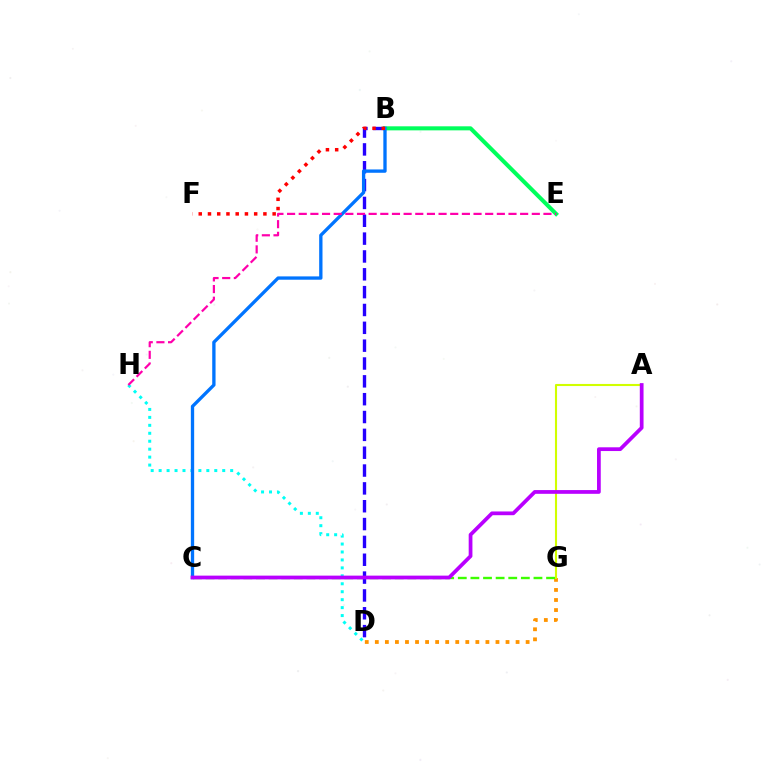{('D', 'H'): [{'color': '#00fff6', 'line_style': 'dotted', 'thickness': 2.16}], ('D', 'G'): [{'color': '#ff9400', 'line_style': 'dotted', 'thickness': 2.73}], ('A', 'G'): [{'color': '#d1ff00', 'line_style': 'solid', 'thickness': 1.51}], ('C', 'G'): [{'color': '#3dff00', 'line_style': 'dashed', 'thickness': 1.71}], ('B', 'D'): [{'color': '#2500ff', 'line_style': 'dashed', 'thickness': 2.42}], ('B', 'E'): [{'color': '#00ff5c', 'line_style': 'solid', 'thickness': 2.91}], ('B', 'C'): [{'color': '#0074ff', 'line_style': 'solid', 'thickness': 2.39}], ('B', 'F'): [{'color': '#ff0000', 'line_style': 'dotted', 'thickness': 2.51}], ('A', 'C'): [{'color': '#b900ff', 'line_style': 'solid', 'thickness': 2.69}], ('E', 'H'): [{'color': '#ff00ac', 'line_style': 'dashed', 'thickness': 1.58}]}